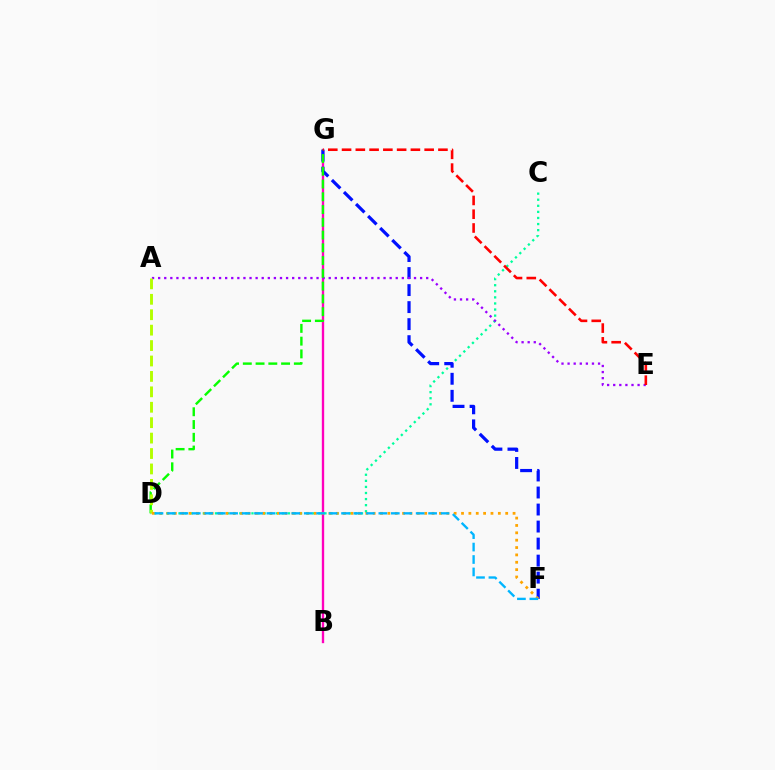{('B', 'G'): [{'color': '#ff00bd', 'line_style': 'solid', 'thickness': 1.69}], ('C', 'D'): [{'color': '#00ff9d', 'line_style': 'dotted', 'thickness': 1.65}], ('F', 'G'): [{'color': '#0010ff', 'line_style': 'dashed', 'thickness': 2.31}], ('A', 'E'): [{'color': '#9b00ff', 'line_style': 'dotted', 'thickness': 1.66}], ('D', 'G'): [{'color': '#08ff00', 'line_style': 'dashed', 'thickness': 1.73}], ('A', 'D'): [{'color': '#b3ff00', 'line_style': 'dashed', 'thickness': 2.1}], ('D', 'F'): [{'color': '#ffa500', 'line_style': 'dotted', 'thickness': 2.0}, {'color': '#00b5ff', 'line_style': 'dashed', 'thickness': 1.69}], ('E', 'G'): [{'color': '#ff0000', 'line_style': 'dashed', 'thickness': 1.87}]}